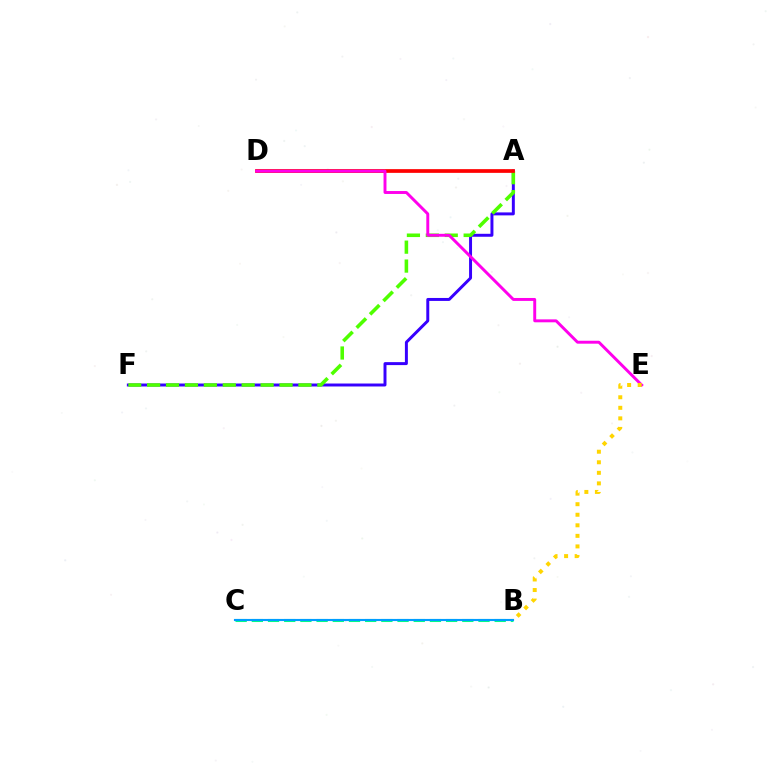{('A', 'F'): [{'color': '#3700ff', 'line_style': 'solid', 'thickness': 2.13}, {'color': '#4fff00', 'line_style': 'dashed', 'thickness': 2.57}], ('B', 'C'): [{'color': '#00ff86', 'line_style': 'dashed', 'thickness': 2.2}, {'color': '#009eff', 'line_style': 'solid', 'thickness': 1.53}], ('A', 'D'): [{'color': '#ff0000', 'line_style': 'solid', 'thickness': 2.68}], ('D', 'E'): [{'color': '#ff00ed', 'line_style': 'solid', 'thickness': 2.11}], ('B', 'E'): [{'color': '#ffd500', 'line_style': 'dotted', 'thickness': 2.87}]}